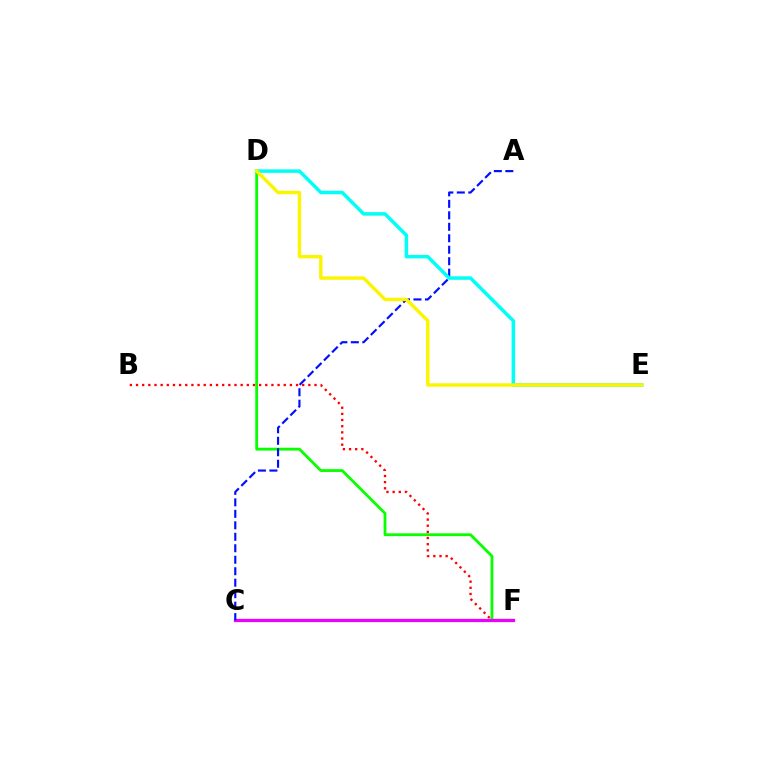{('D', 'F'): [{'color': '#08ff00', 'line_style': 'solid', 'thickness': 2.02}], ('B', 'F'): [{'color': '#ff0000', 'line_style': 'dotted', 'thickness': 1.67}], ('C', 'F'): [{'color': '#ee00ff', 'line_style': 'solid', 'thickness': 2.33}], ('A', 'C'): [{'color': '#0010ff', 'line_style': 'dashed', 'thickness': 1.56}], ('D', 'E'): [{'color': '#00fff6', 'line_style': 'solid', 'thickness': 2.52}, {'color': '#fcf500', 'line_style': 'solid', 'thickness': 2.46}]}